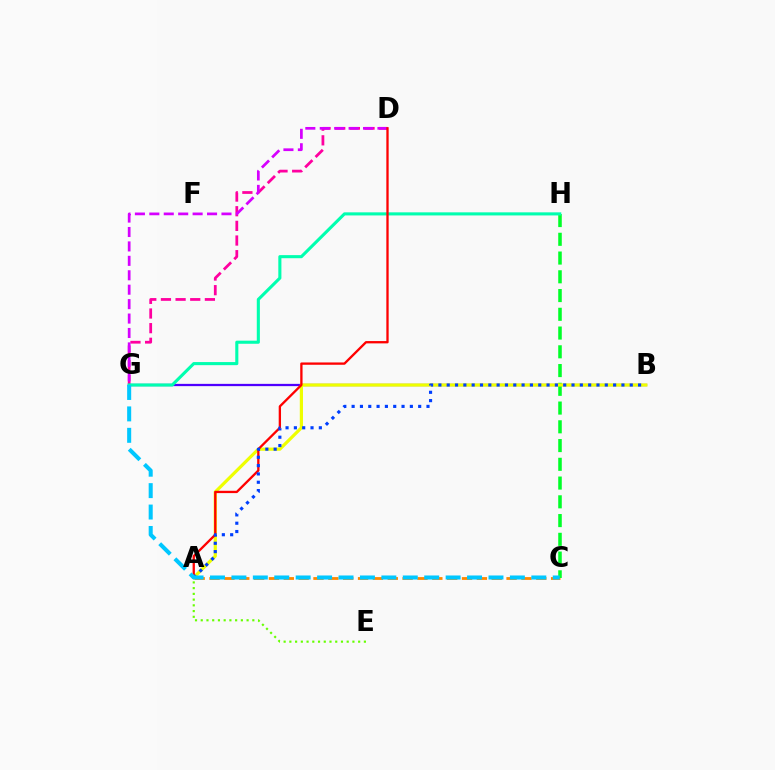{('A', 'C'): [{'color': '#ff8800', 'line_style': 'dashed', 'thickness': 2.02}], ('A', 'E'): [{'color': '#66ff00', 'line_style': 'dotted', 'thickness': 1.56}], ('D', 'G'): [{'color': '#ff00a0', 'line_style': 'dashed', 'thickness': 1.99}, {'color': '#d600ff', 'line_style': 'dashed', 'thickness': 1.96}], ('B', 'G'): [{'color': '#4f00ff', 'line_style': 'solid', 'thickness': 1.63}], ('C', 'H'): [{'color': '#00ff27', 'line_style': 'dashed', 'thickness': 2.55}], ('G', 'H'): [{'color': '#00ffaf', 'line_style': 'solid', 'thickness': 2.23}], ('A', 'B'): [{'color': '#eeff00', 'line_style': 'solid', 'thickness': 2.3}, {'color': '#003fff', 'line_style': 'dotted', 'thickness': 2.26}], ('A', 'D'): [{'color': '#ff0000', 'line_style': 'solid', 'thickness': 1.67}], ('C', 'G'): [{'color': '#00c7ff', 'line_style': 'dashed', 'thickness': 2.91}]}